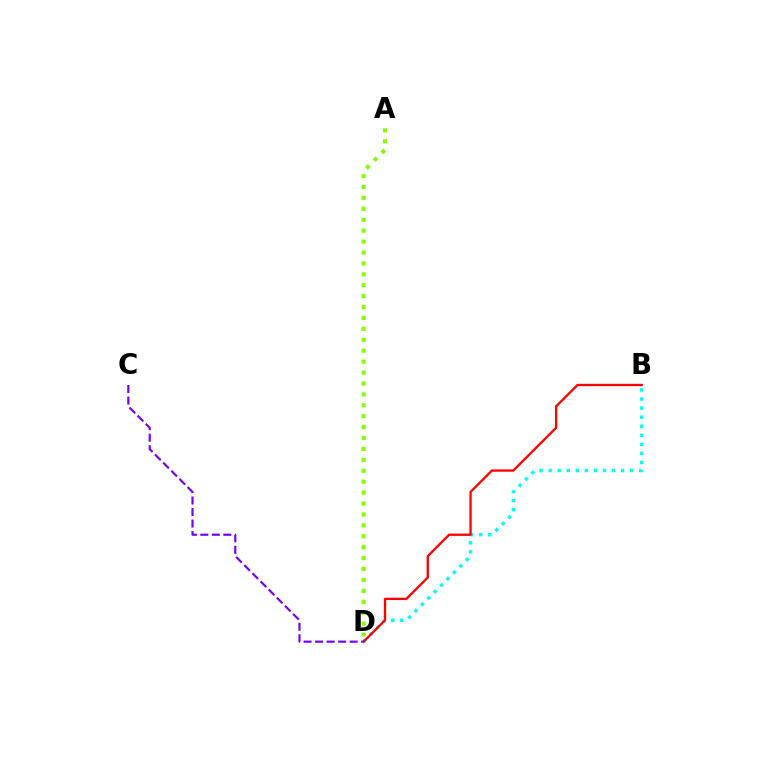{('B', 'D'): [{'color': '#00fff6', 'line_style': 'dotted', 'thickness': 2.46}, {'color': '#ff0000', 'line_style': 'solid', 'thickness': 1.67}], ('C', 'D'): [{'color': '#7200ff', 'line_style': 'dashed', 'thickness': 1.56}], ('A', 'D'): [{'color': '#84ff00', 'line_style': 'dotted', 'thickness': 2.97}]}